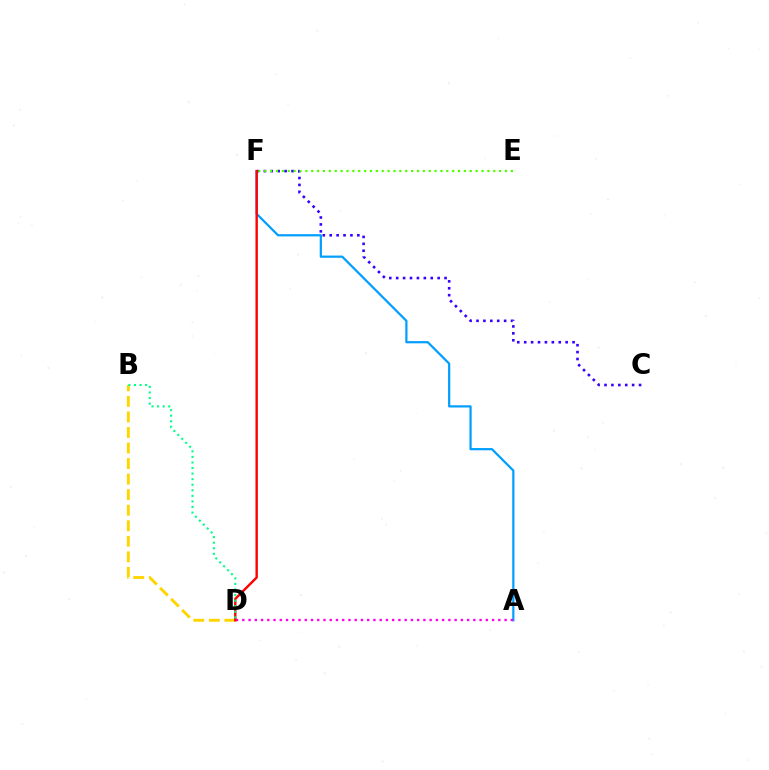{('B', 'D'): [{'color': '#ffd500', 'line_style': 'dashed', 'thickness': 2.11}, {'color': '#00ff86', 'line_style': 'dotted', 'thickness': 1.51}], ('A', 'F'): [{'color': '#009eff', 'line_style': 'solid', 'thickness': 1.59}], ('C', 'F'): [{'color': '#3700ff', 'line_style': 'dotted', 'thickness': 1.88}], ('A', 'D'): [{'color': '#ff00ed', 'line_style': 'dotted', 'thickness': 1.7}], ('D', 'F'): [{'color': '#ff0000', 'line_style': 'solid', 'thickness': 1.72}], ('E', 'F'): [{'color': '#4fff00', 'line_style': 'dotted', 'thickness': 1.6}]}